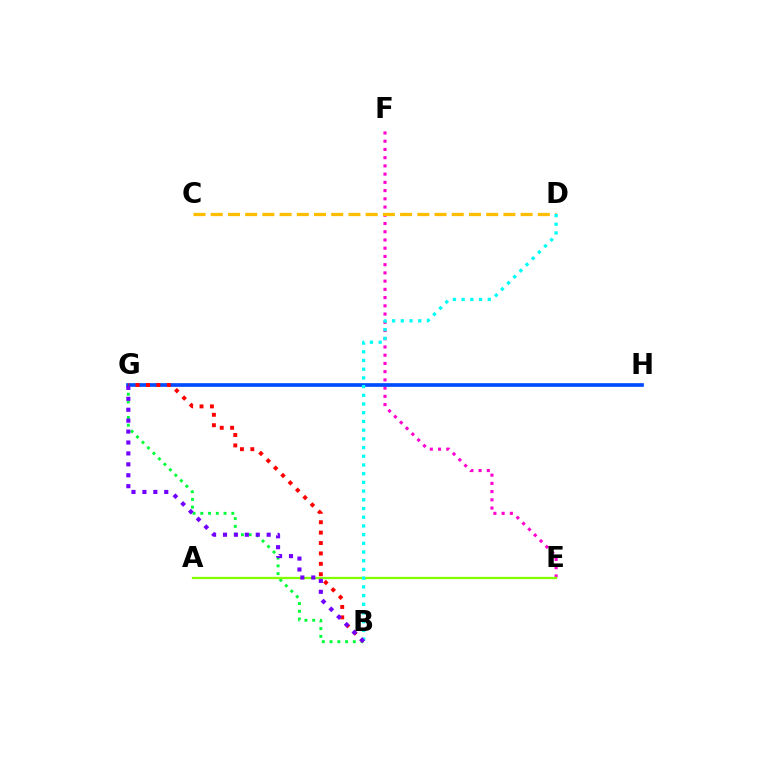{('E', 'F'): [{'color': '#ff00cf', 'line_style': 'dotted', 'thickness': 2.24}], ('B', 'G'): [{'color': '#00ff39', 'line_style': 'dotted', 'thickness': 2.11}, {'color': '#ff0000', 'line_style': 'dotted', 'thickness': 2.83}, {'color': '#7200ff', 'line_style': 'dotted', 'thickness': 2.97}], ('A', 'E'): [{'color': '#84ff00', 'line_style': 'solid', 'thickness': 1.63}], ('G', 'H'): [{'color': '#004bff', 'line_style': 'solid', 'thickness': 2.64}], ('C', 'D'): [{'color': '#ffbd00', 'line_style': 'dashed', 'thickness': 2.34}], ('B', 'D'): [{'color': '#00fff6', 'line_style': 'dotted', 'thickness': 2.37}]}